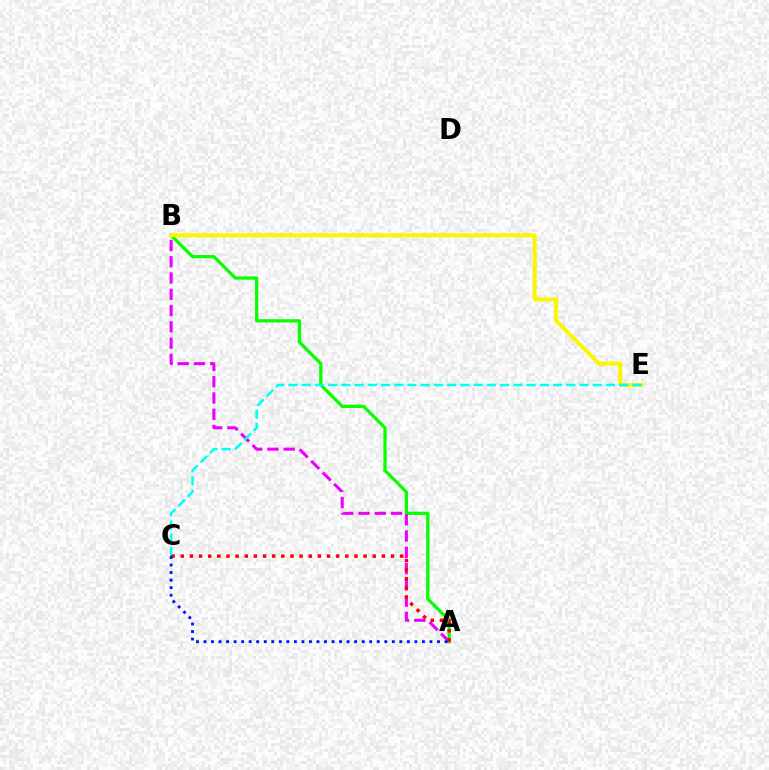{('A', 'B'): [{'color': '#08ff00', 'line_style': 'solid', 'thickness': 2.34}, {'color': '#ee00ff', 'line_style': 'dashed', 'thickness': 2.21}], ('B', 'E'): [{'color': '#fcf500', 'line_style': 'solid', 'thickness': 2.87}], ('C', 'E'): [{'color': '#00fff6', 'line_style': 'dashed', 'thickness': 1.8}], ('A', 'C'): [{'color': '#ff0000', 'line_style': 'dotted', 'thickness': 2.48}, {'color': '#0010ff', 'line_style': 'dotted', 'thickness': 2.05}]}